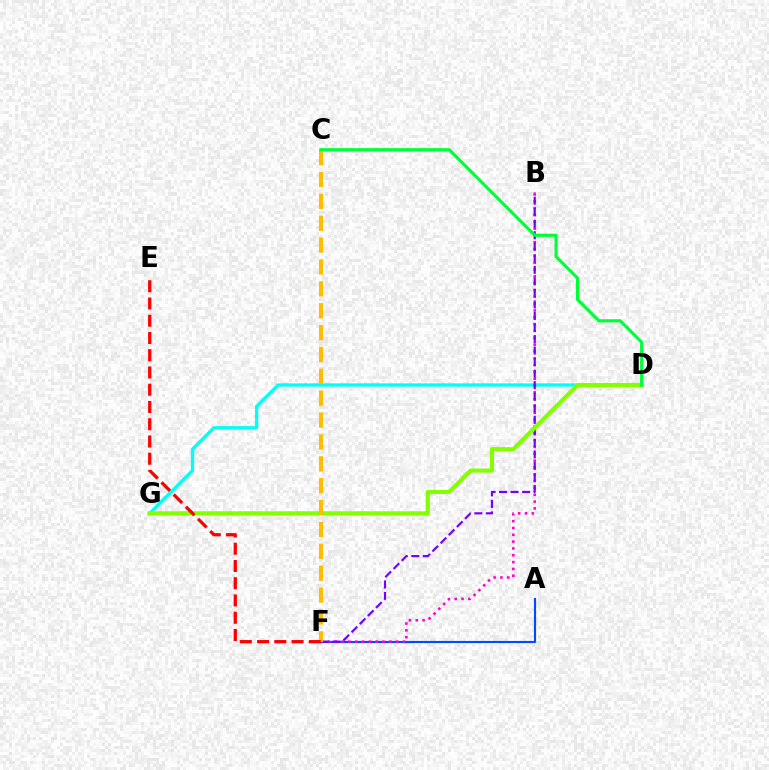{('D', 'G'): [{'color': '#00fff6', 'line_style': 'solid', 'thickness': 2.36}, {'color': '#84ff00', 'line_style': 'solid', 'thickness': 2.95}], ('A', 'F'): [{'color': '#004bff', 'line_style': 'solid', 'thickness': 1.53}], ('B', 'F'): [{'color': '#ff00cf', 'line_style': 'dotted', 'thickness': 1.85}, {'color': '#7200ff', 'line_style': 'dashed', 'thickness': 1.57}], ('C', 'F'): [{'color': '#ffbd00', 'line_style': 'dashed', 'thickness': 2.97}], ('C', 'D'): [{'color': '#00ff39', 'line_style': 'solid', 'thickness': 2.27}], ('E', 'F'): [{'color': '#ff0000', 'line_style': 'dashed', 'thickness': 2.34}]}